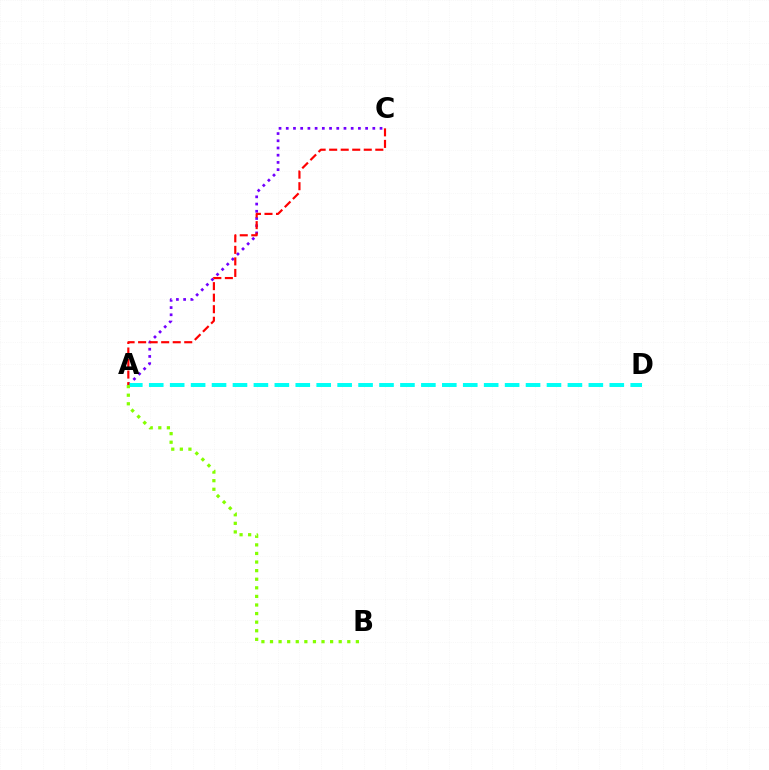{('A', 'C'): [{'color': '#7200ff', 'line_style': 'dotted', 'thickness': 1.96}, {'color': '#ff0000', 'line_style': 'dashed', 'thickness': 1.57}], ('A', 'D'): [{'color': '#00fff6', 'line_style': 'dashed', 'thickness': 2.84}], ('A', 'B'): [{'color': '#84ff00', 'line_style': 'dotted', 'thickness': 2.33}]}